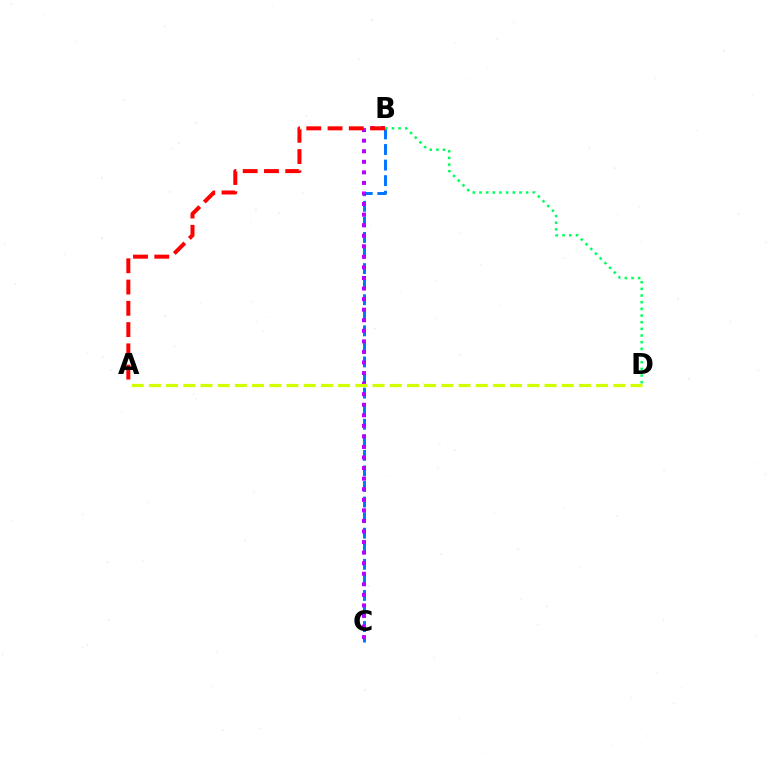{('B', 'C'): [{'color': '#0074ff', 'line_style': 'dashed', 'thickness': 2.11}, {'color': '#b900ff', 'line_style': 'dotted', 'thickness': 2.87}], ('B', 'D'): [{'color': '#00ff5c', 'line_style': 'dotted', 'thickness': 1.81}], ('A', 'B'): [{'color': '#ff0000', 'line_style': 'dashed', 'thickness': 2.89}], ('A', 'D'): [{'color': '#d1ff00', 'line_style': 'dashed', 'thickness': 2.34}]}